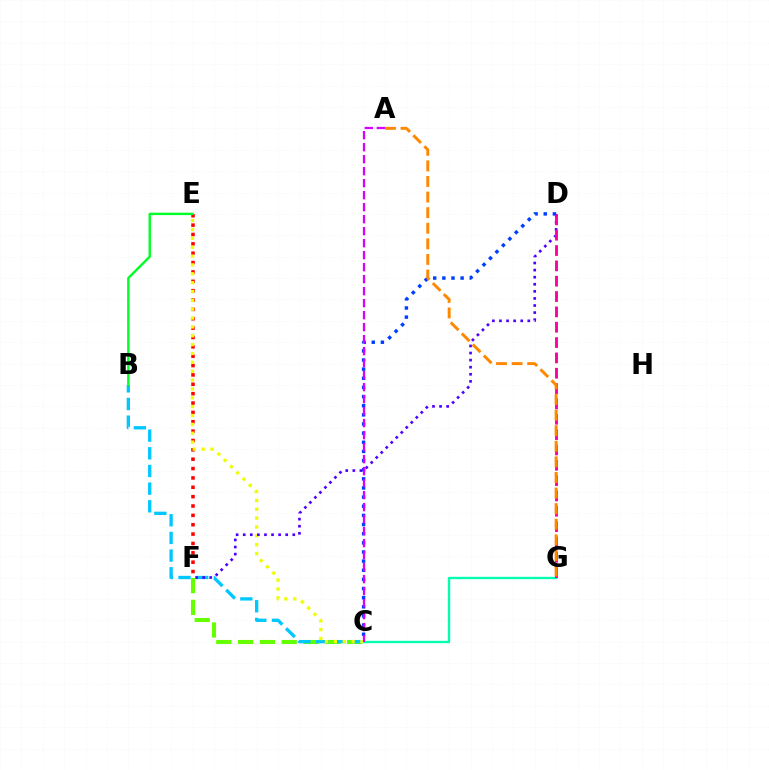{('C', 'G'): [{'color': '#00ffaf', 'line_style': 'solid', 'thickness': 1.7}], ('C', 'F'): [{'color': '#66ff00', 'line_style': 'dashed', 'thickness': 2.96}], ('B', 'C'): [{'color': '#00c7ff', 'line_style': 'dashed', 'thickness': 2.4}], ('E', 'F'): [{'color': '#ff0000', 'line_style': 'dotted', 'thickness': 2.54}], ('C', 'D'): [{'color': '#003fff', 'line_style': 'dotted', 'thickness': 2.48}], ('B', 'E'): [{'color': '#00ff27', 'line_style': 'solid', 'thickness': 1.73}], ('C', 'E'): [{'color': '#eeff00', 'line_style': 'dotted', 'thickness': 2.41}], ('D', 'F'): [{'color': '#4f00ff', 'line_style': 'dotted', 'thickness': 1.92}], ('D', 'G'): [{'color': '#ff00a0', 'line_style': 'dashed', 'thickness': 2.08}], ('A', 'C'): [{'color': '#d600ff', 'line_style': 'dashed', 'thickness': 1.63}], ('A', 'G'): [{'color': '#ff8800', 'line_style': 'dashed', 'thickness': 2.12}]}